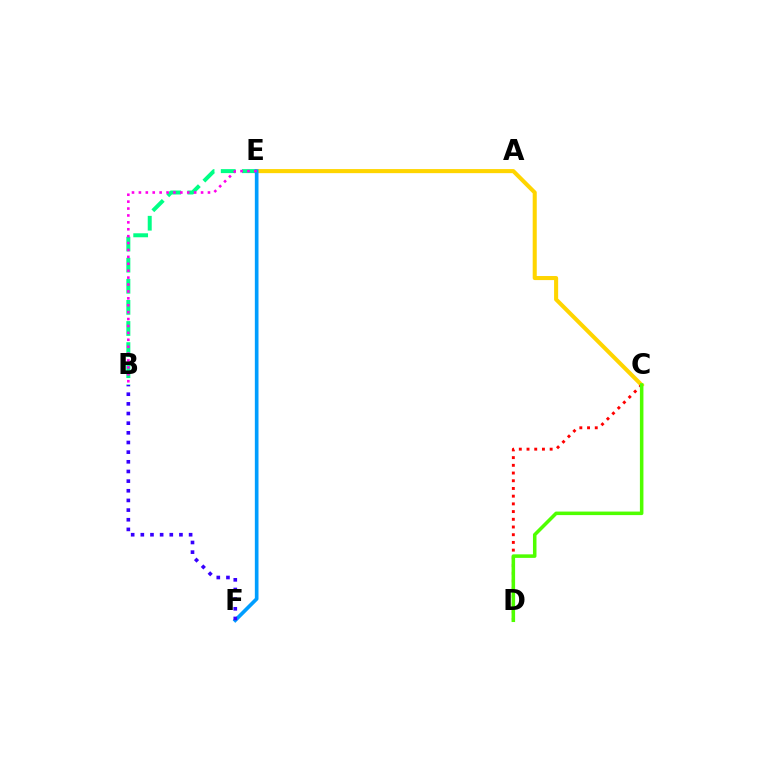{('C', 'E'): [{'color': '#ffd500', 'line_style': 'solid', 'thickness': 2.93}], ('B', 'E'): [{'color': '#00ff86', 'line_style': 'dashed', 'thickness': 2.87}, {'color': '#ff00ed', 'line_style': 'dotted', 'thickness': 1.88}], ('E', 'F'): [{'color': '#009eff', 'line_style': 'solid', 'thickness': 2.63}], ('B', 'F'): [{'color': '#3700ff', 'line_style': 'dotted', 'thickness': 2.62}], ('C', 'D'): [{'color': '#ff0000', 'line_style': 'dotted', 'thickness': 2.09}, {'color': '#4fff00', 'line_style': 'solid', 'thickness': 2.54}]}